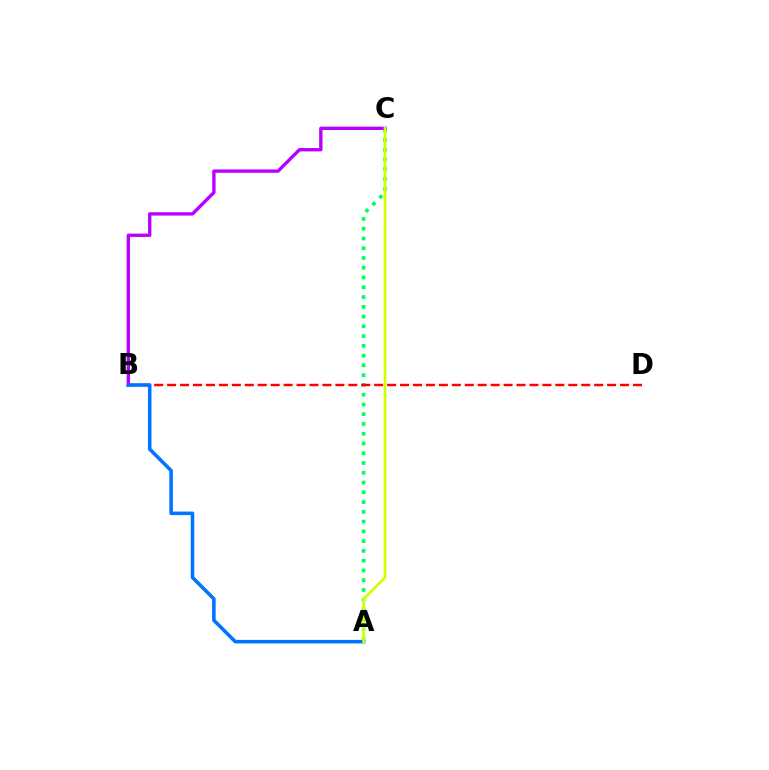{('A', 'C'): [{'color': '#00ff5c', 'line_style': 'dotted', 'thickness': 2.65}, {'color': '#d1ff00', 'line_style': 'solid', 'thickness': 1.96}], ('B', 'D'): [{'color': '#ff0000', 'line_style': 'dashed', 'thickness': 1.76}], ('B', 'C'): [{'color': '#b900ff', 'line_style': 'solid', 'thickness': 2.42}], ('A', 'B'): [{'color': '#0074ff', 'line_style': 'solid', 'thickness': 2.55}]}